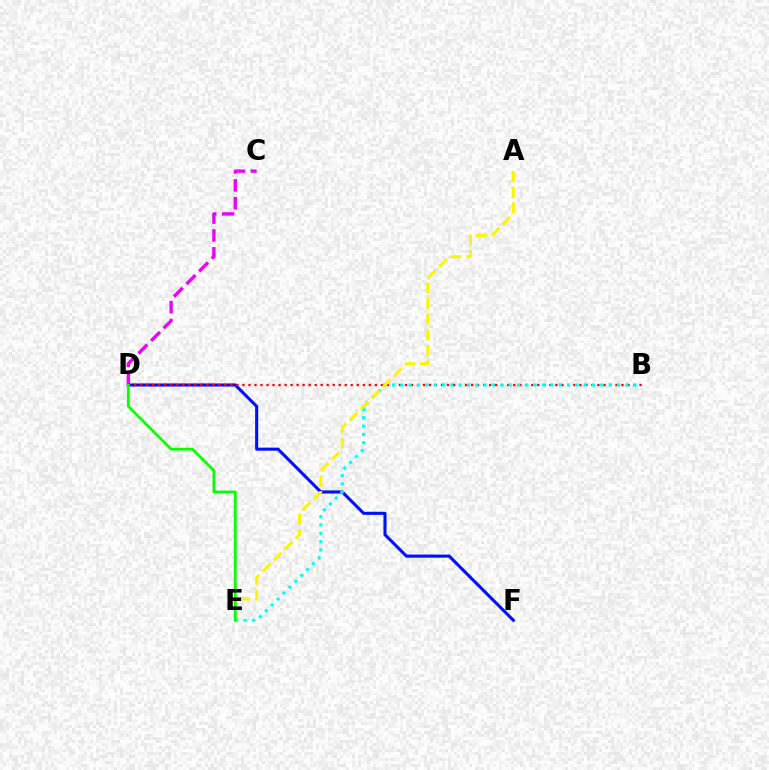{('C', 'D'): [{'color': '#ee00ff', 'line_style': 'dashed', 'thickness': 2.43}], ('D', 'F'): [{'color': '#0010ff', 'line_style': 'solid', 'thickness': 2.22}], ('B', 'D'): [{'color': '#ff0000', 'line_style': 'dotted', 'thickness': 1.63}], ('B', 'E'): [{'color': '#00fff6', 'line_style': 'dotted', 'thickness': 2.26}], ('A', 'E'): [{'color': '#fcf500', 'line_style': 'dashed', 'thickness': 2.12}], ('D', 'E'): [{'color': '#08ff00', 'line_style': 'solid', 'thickness': 1.99}]}